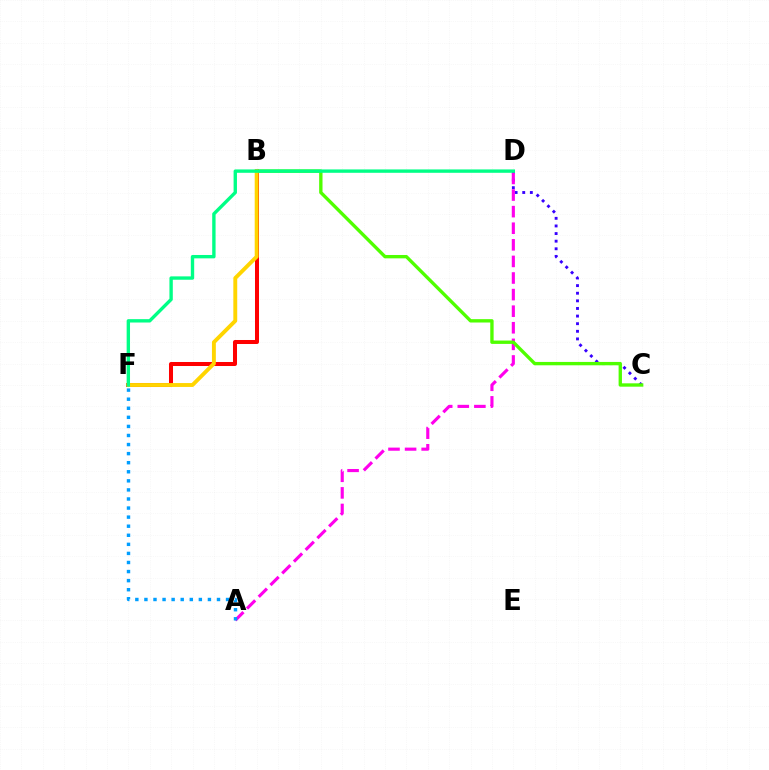{('B', 'F'): [{'color': '#ff0000', 'line_style': 'solid', 'thickness': 2.89}, {'color': '#ffd500', 'line_style': 'solid', 'thickness': 2.8}], ('C', 'D'): [{'color': '#3700ff', 'line_style': 'dotted', 'thickness': 2.07}], ('A', 'D'): [{'color': '#ff00ed', 'line_style': 'dashed', 'thickness': 2.25}], ('B', 'C'): [{'color': '#4fff00', 'line_style': 'solid', 'thickness': 2.42}], ('A', 'F'): [{'color': '#009eff', 'line_style': 'dotted', 'thickness': 2.46}], ('D', 'F'): [{'color': '#00ff86', 'line_style': 'solid', 'thickness': 2.43}]}